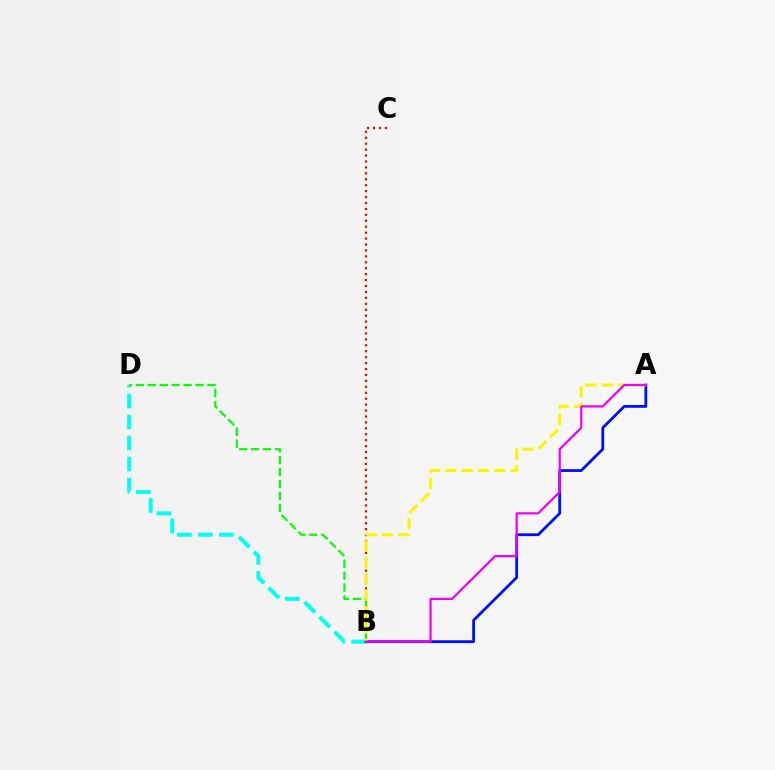{('B', 'C'): [{'color': '#ff0000', 'line_style': 'dotted', 'thickness': 1.61}], ('B', 'D'): [{'color': '#00fff6', 'line_style': 'dashed', 'thickness': 2.85}, {'color': '#08ff00', 'line_style': 'dashed', 'thickness': 1.62}], ('A', 'B'): [{'color': '#0010ff', 'line_style': 'solid', 'thickness': 2.02}, {'color': '#fcf500', 'line_style': 'dashed', 'thickness': 2.23}, {'color': '#ee00ff', 'line_style': 'solid', 'thickness': 1.6}]}